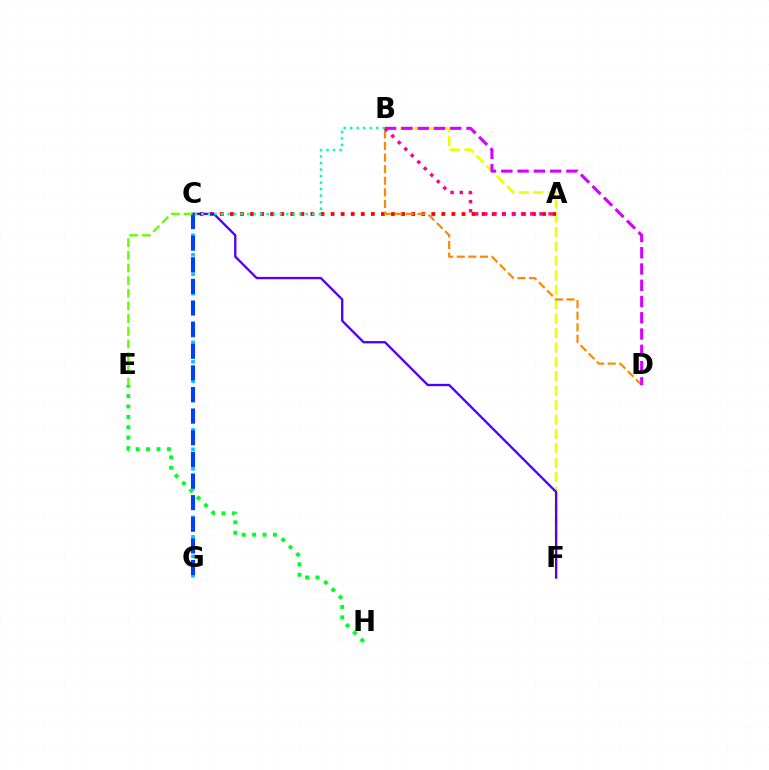{('B', 'F'): [{'color': '#eeff00', 'line_style': 'dashed', 'thickness': 1.96}], ('C', 'G'): [{'color': '#00c7ff', 'line_style': 'dotted', 'thickness': 2.64}, {'color': '#003fff', 'line_style': 'dashed', 'thickness': 2.94}], ('E', 'H'): [{'color': '#00ff27', 'line_style': 'dotted', 'thickness': 2.83}], ('A', 'C'): [{'color': '#ff0000', 'line_style': 'dotted', 'thickness': 2.74}], ('C', 'F'): [{'color': '#4f00ff', 'line_style': 'solid', 'thickness': 1.67}], ('B', 'D'): [{'color': '#ff8800', 'line_style': 'dashed', 'thickness': 1.58}, {'color': '#d600ff', 'line_style': 'dashed', 'thickness': 2.21}], ('B', 'C'): [{'color': '#00ffaf', 'line_style': 'dotted', 'thickness': 1.77}], ('A', 'B'): [{'color': '#ff00a0', 'line_style': 'dotted', 'thickness': 2.5}], ('C', 'E'): [{'color': '#66ff00', 'line_style': 'dashed', 'thickness': 1.72}]}